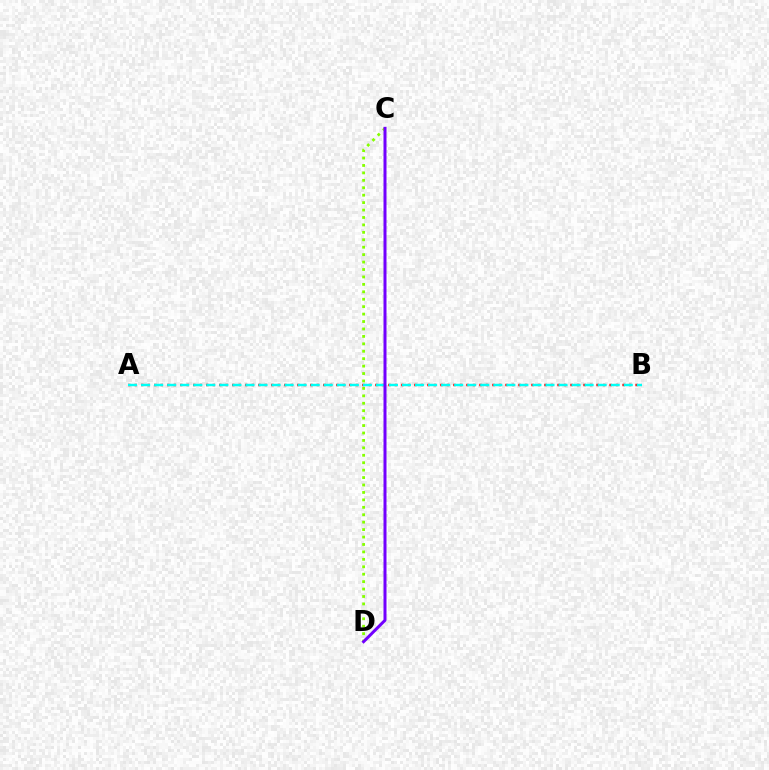{('A', 'B'): [{'color': '#ff0000', 'line_style': 'dotted', 'thickness': 1.77}, {'color': '#00fff6', 'line_style': 'dashed', 'thickness': 1.77}], ('C', 'D'): [{'color': '#84ff00', 'line_style': 'dotted', 'thickness': 2.02}, {'color': '#7200ff', 'line_style': 'solid', 'thickness': 2.16}]}